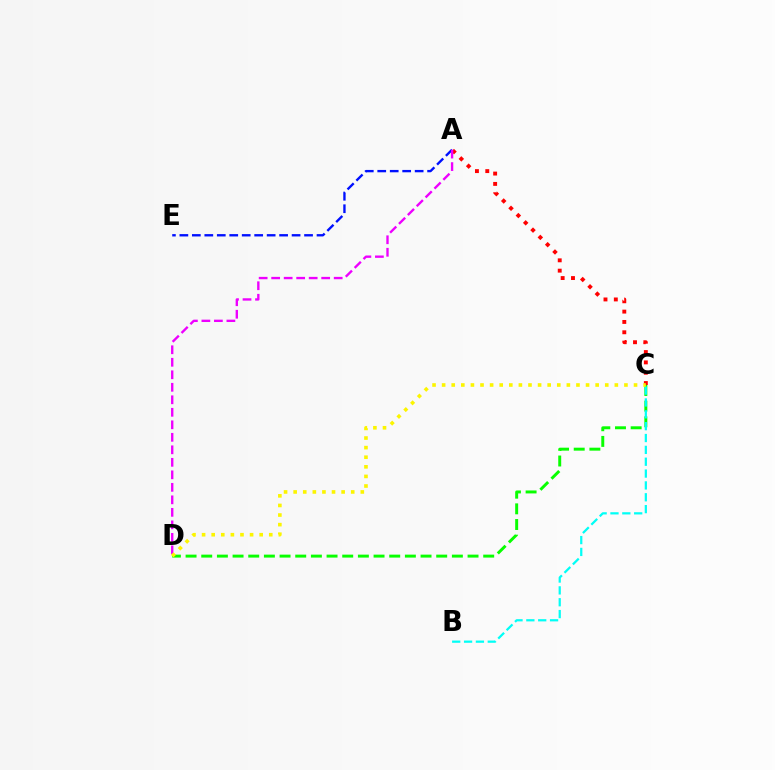{('A', 'E'): [{'color': '#0010ff', 'line_style': 'dashed', 'thickness': 1.69}], ('A', 'C'): [{'color': '#ff0000', 'line_style': 'dotted', 'thickness': 2.81}], ('C', 'D'): [{'color': '#08ff00', 'line_style': 'dashed', 'thickness': 2.13}, {'color': '#fcf500', 'line_style': 'dotted', 'thickness': 2.61}], ('B', 'C'): [{'color': '#00fff6', 'line_style': 'dashed', 'thickness': 1.61}], ('A', 'D'): [{'color': '#ee00ff', 'line_style': 'dashed', 'thickness': 1.7}]}